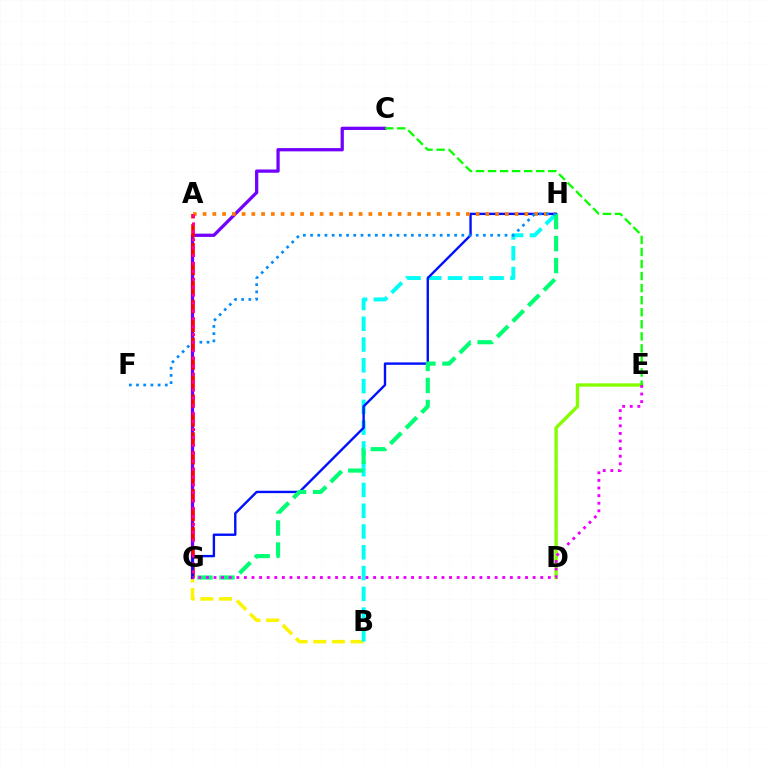{('B', 'G'): [{'color': '#fcf500', 'line_style': 'dashed', 'thickness': 2.54}], ('C', 'G'): [{'color': '#7200ff', 'line_style': 'solid', 'thickness': 2.35}], ('B', 'H'): [{'color': '#00fff6', 'line_style': 'dashed', 'thickness': 2.82}], ('A', 'G'): [{'color': '#ff0000', 'line_style': 'dashed', 'thickness': 2.57}, {'color': '#ff0094', 'line_style': 'dotted', 'thickness': 2.15}], ('G', 'H'): [{'color': '#0010ff', 'line_style': 'solid', 'thickness': 1.72}, {'color': '#00ff74', 'line_style': 'dashed', 'thickness': 2.99}], ('D', 'E'): [{'color': '#84ff00', 'line_style': 'solid', 'thickness': 2.42}], ('A', 'H'): [{'color': '#ff7c00', 'line_style': 'dotted', 'thickness': 2.65}], ('F', 'H'): [{'color': '#008cff', 'line_style': 'dotted', 'thickness': 1.96}], ('C', 'E'): [{'color': '#08ff00', 'line_style': 'dashed', 'thickness': 1.64}], ('E', 'G'): [{'color': '#ee00ff', 'line_style': 'dotted', 'thickness': 2.06}]}